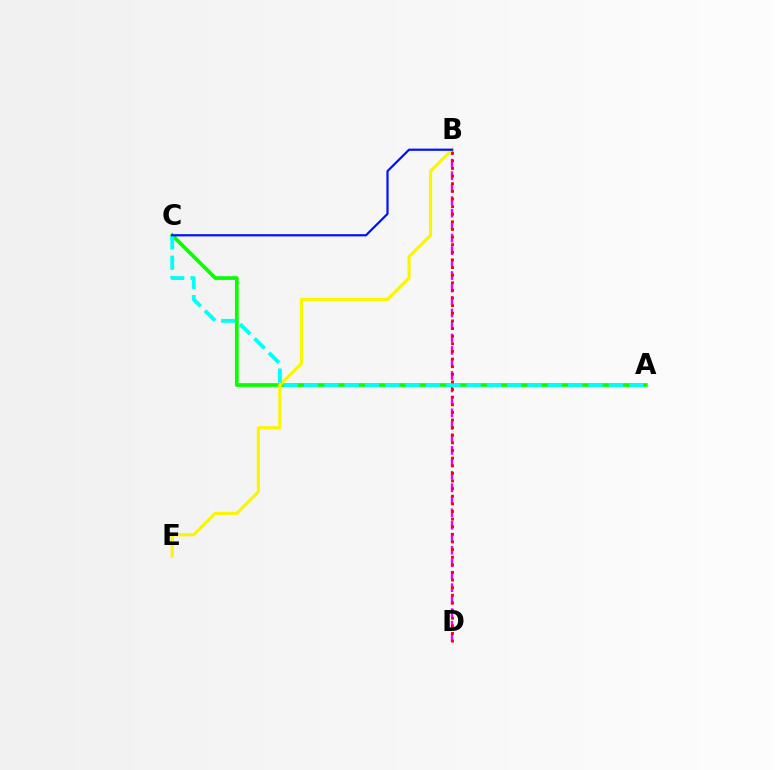{('A', 'C'): [{'color': '#08ff00', 'line_style': 'solid', 'thickness': 2.68}, {'color': '#00fff6', 'line_style': 'dashed', 'thickness': 2.76}], ('B', 'D'): [{'color': '#ee00ff', 'line_style': 'dashed', 'thickness': 1.7}, {'color': '#ff0000', 'line_style': 'dotted', 'thickness': 2.07}], ('B', 'E'): [{'color': '#fcf500', 'line_style': 'solid', 'thickness': 2.28}], ('B', 'C'): [{'color': '#0010ff', 'line_style': 'solid', 'thickness': 1.58}]}